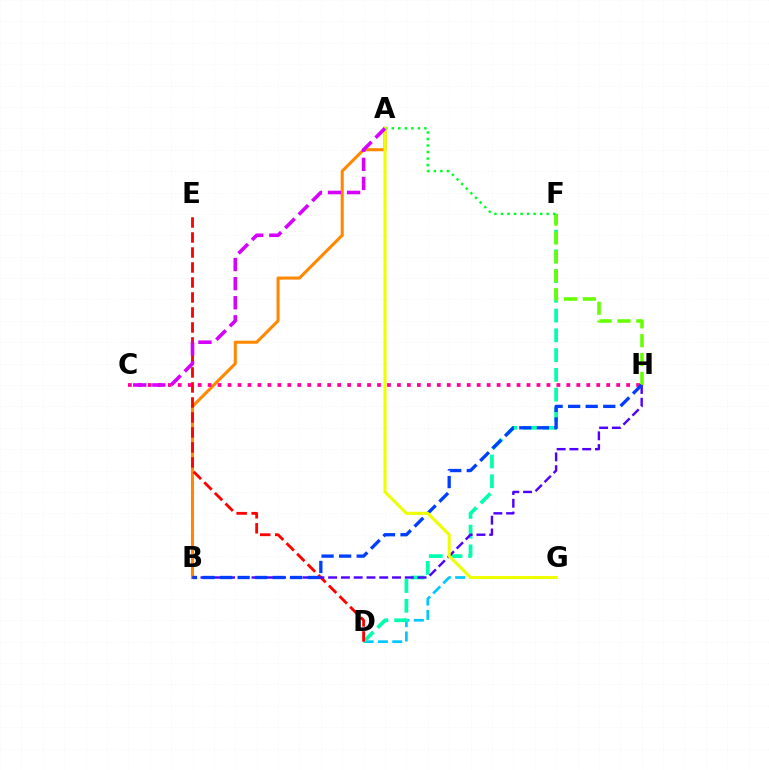{('D', 'G'): [{'color': '#00c7ff', 'line_style': 'dashed', 'thickness': 1.95}], ('D', 'F'): [{'color': '#00ffaf', 'line_style': 'dashed', 'thickness': 2.68}], ('A', 'B'): [{'color': '#ff8800', 'line_style': 'solid', 'thickness': 2.21}], ('F', 'H'): [{'color': '#66ff00', 'line_style': 'dashed', 'thickness': 2.56}], ('C', 'H'): [{'color': '#ff00a0', 'line_style': 'dotted', 'thickness': 2.71}], ('D', 'E'): [{'color': '#ff0000', 'line_style': 'dashed', 'thickness': 2.04}], ('A', 'F'): [{'color': '#00ff27', 'line_style': 'dotted', 'thickness': 1.77}], ('B', 'H'): [{'color': '#4f00ff', 'line_style': 'dashed', 'thickness': 1.73}, {'color': '#003fff', 'line_style': 'dashed', 'thickness': 2.39}], ('A', 'G'): [{'color': '#eeff00', 'line_style': 'solid', 'thickness': 2.2}], ('A', 'C'): [{'color': '#d600ff', 'line_style': 'dashed', 'thickness': 2.59}]}